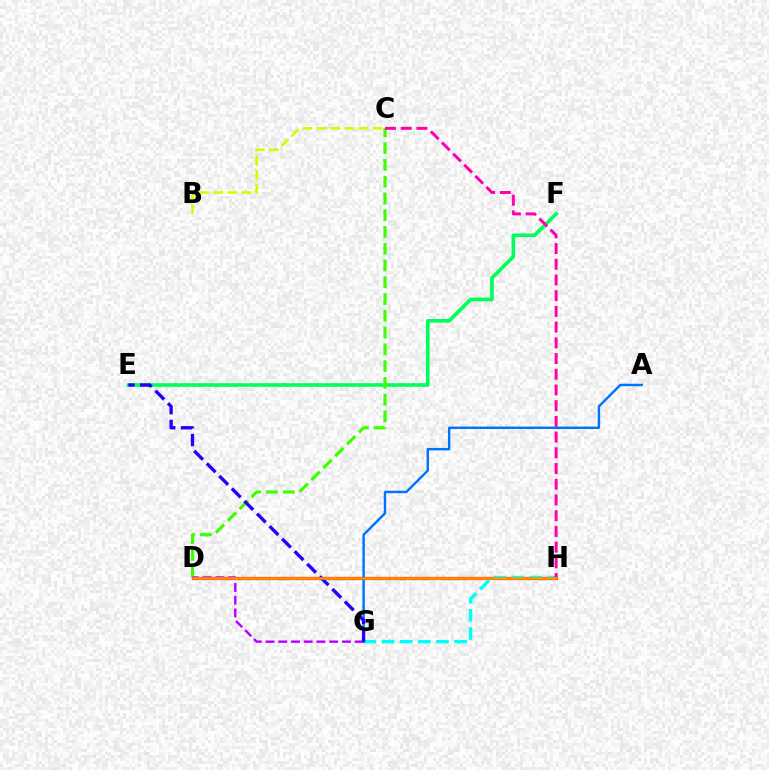{('D', 'H'): [{'color': '#ff0000', 'line_style': 'solid', 'thickness': 2.3}, {'color': '#ff9400', 'line_style': 'solid', 'thickness': 1.84}], ('G', 'H'): [{'color': '#00fff6', 'line_style': 'dashed', 'thickness': 2.46}], ('A', 'G'): [{'color': '#0074ff', 'line_style': 'solid', 'thickness': 1.75}], ('E', 'F'): [{'color': '#00ff5c', 'line_style': 'solid', 'thickness': 2.62}], ('C', 'D'): [{'color': '#3dff00', 'line_style': 'dashed', 'thickness': 2.28}], ('D', 'G'): [{'color': '#b900ff', 'line_style': 'dashed', 'thickness': 1.73}], ('E', 'G'): [{'color': '#2500ff', 'line_style': 'dashed', 'thickness': 2.41}], ('C', 'H'): [{'color': '#ff00ac', 'line_style': 'dashed', 'thickness': 2.13}], ('B', 'C'): [{'color': '#d1ff00', 'line_style': 'dashed', 'thickness': 1.91}]}